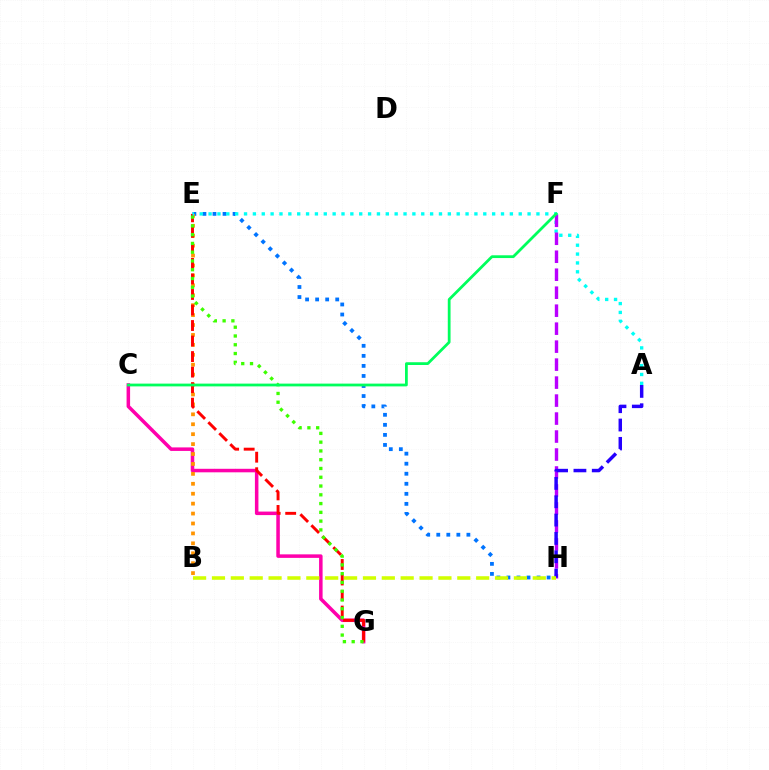{('C', 'G'): [{'color': '#ff00ac', 'line_style': 'solid', 'thickness': 2.53}], ('E', 'H'): [{'color': '#0074ff', 'line_style': 'dotted', 'thickness': 2.73}], ('B', 'E'): [{'color': '#ff9400', 'line_style': 'dotted', 'thickness': 2.7}], ('E', 'G'): [{'color': '#ff0000', 'line_style': 'dashed', 'thickness': 2.11}, {'color': '#3dff00', 'line_style': 'dotted', 'thickness': 2.38}], ('A', 'E'): [{'color': '#00fff6', 'line_style': 'dotted', 'thickness': 2.41}], ('F', 'H'): [{'color': '#b900ff', 'line_style': 'dashed', 'thickness': 2.44}], ('A', 'H'): [{'color': '#2500ff', 'line_style': 'dashed', 'thickness': 2.49}], ('B', 'H'): [{'color': '#d1ff00', 'line_style': 'dashed', 'thickness': 2.56}], ('C', 'F'): [{'color': '#00ff5c', 'line_style': 'solid', 'thickness': 1.99}]}